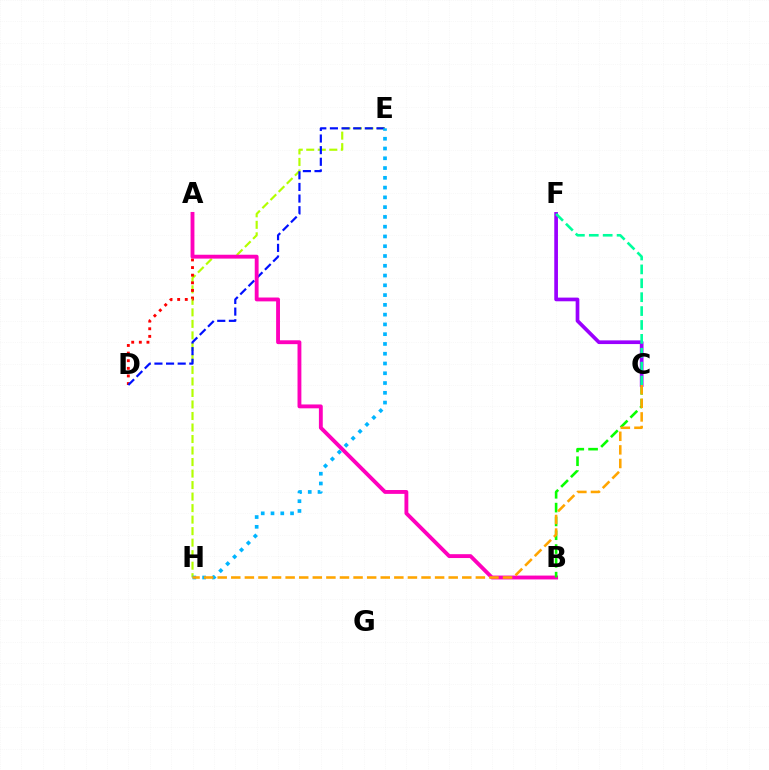{('E', 'H'): [{'color': '#b3ff00', 'line_style': 'dashed', 'thickness': 1.56}, {'color': '#00b5ff', 'line_style': 'dotted', 'thickness': 2.66}], ('A', 'D'): [{'color': '#ff0000', 'line_style': 'dotted', 'thickness': 2.07}], ('D', 'E'): [{'color': '#0010ff', 'line_style': 'dashed', 'thickness': 1.58}], ('A', 'B'): [{'color': '#ff00bd', 'line_style': 'solid', 'thickness': 2.78}], ('B', 'C'): [{'color': '#08ff00', 'line_style': 'dashed', 'thickness': 1.88}], ('C', 'F'): [{'color': '#9b00ff', 'line_style': 'solid', 'thickness': 2.65}, {'color': '#00ff9d', 'line_style': 'dashed', 'thickness': 1.89}], ('C', 'H'): [{'color': '#ffa500', 'line_style': 'dashed', 'thickness': 1.85}]}